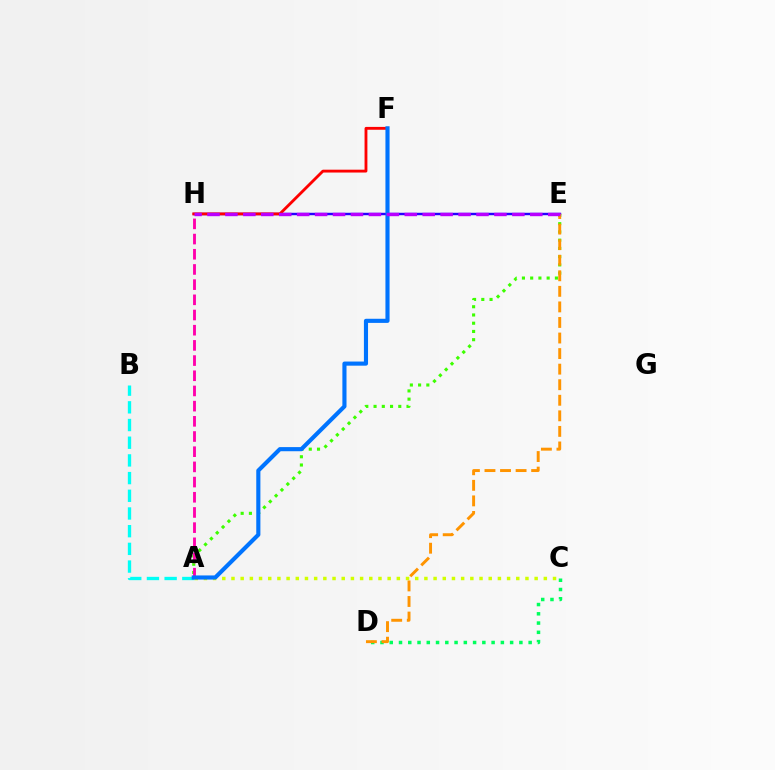{('E', 'H'): [{'color': '#2500ff', 'line_style': 'solid', 'thickness': 1.75}, {'color': '#b900ff', 'line_style': 'dashed', 'thickness': 2.44}], ('C', 'D'): [{'color': '#00ff5c', 'line_style': 'dotted', 'thickness': 2.52}], ('A', 'E'): [{'color': '#3dff00', 'line_style': 'dotted', 'thickness': 2.24}], ('A', 'C'): [{'color': '#d1ff00', 'line_style': 'dotted', 'thickness': 2.5}], ('A', 'B'): [{'color': '#00fff6', 'line_style': 'dashed', 'thickness': 2.4}], ('D', 'E'): [{'color': '#ff9400', 'line_style': 'dashed', 'thickness': 2.11}], ('F', 'H'): [{'color': '#ff0000', 'line_style': 'solid', 'thickness': 2.05}], ('A', 'H'): [{'color': '#ff00ac', 'line_style': 'dashed', 'thickness': 2.06}], ('A', 'F'): [{'color': '#0074ff', 'line_style': 'solid', 'thickness': 2.97}]}